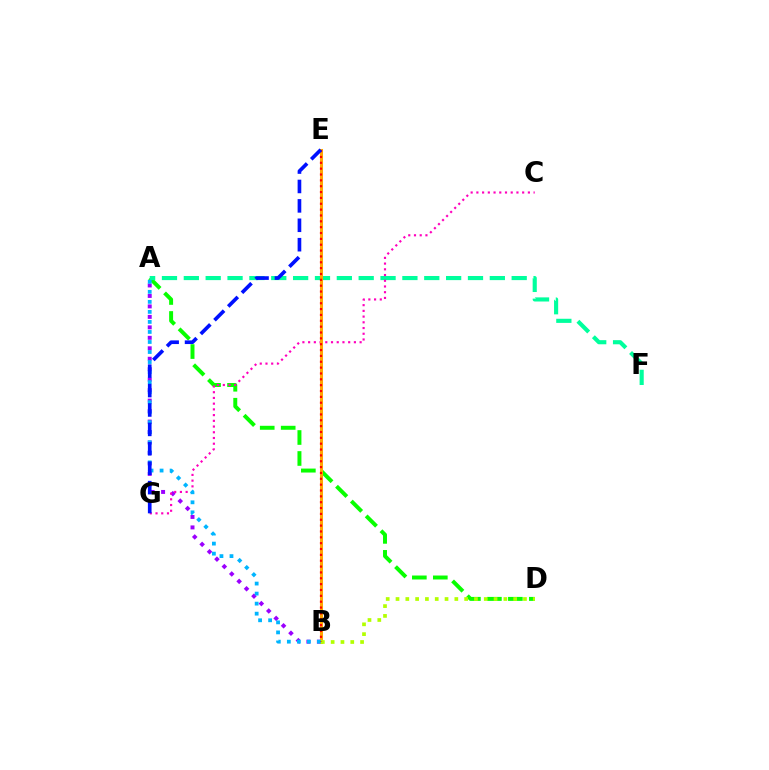{('A', 'D'): [{'color': '#08ff00', 'line_style': 'dashed', 'thickness': 2.85}], ('A', 'F'): [{'color': '#00ff9d', 'line_style': 'dashed', 'thickness': 2.97}], ('A', 'B'): [{'color': '#9b00ff', 'line_style': 'dotted', 'thickness': 2.84}, {'color': '#00b5ff', 'line_style': 'dotted', 'thickness': 2.73}], ('C', 'G'): [{'color': '#ff00bd', 'line_style': 'dotted', 'thickness': 1.55}], ('B', 'E'): [{'color': '#ffa500', 'line_style': 'solid', 'thickness': 2.18}, {'color': '#ff0000', 'line_style': 'dotted', 'thickness': 1.59}], ('B', 'D'): [{'color': '#b3ff00', 'line_style': 'dotted', 'thickness': 2.66}], ('E', 'G'): [{'color': '#0010ff', 'line_style': 'dashed', 'thickness': 2.64}]}